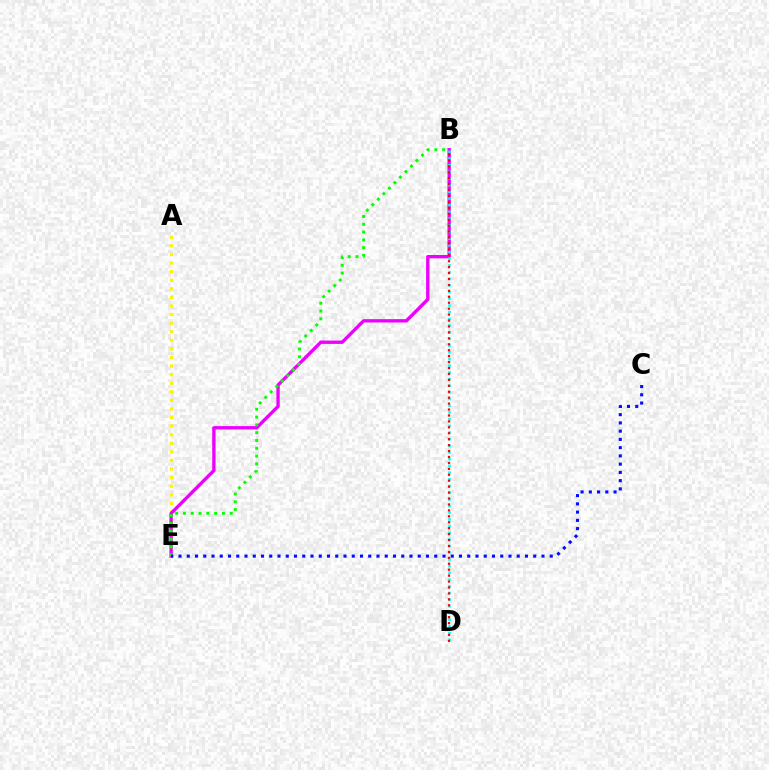{('A', 'E'): [{'color': '#fcf500', 'line_style': 'dotted', 'thickness': 2.33}], ('B', 'E'): [{'color': '#ee00ff', 'line_style': 'solid', 'thickness': 2.41}, {'color': '#08ff00', 'line_style': 'dotted', 'thickness': 2.12}], ('B', 'D'): [{'color': '#00fff6', 'line_style': 'dotted', 'thickness': 1.82}, {'color': '#ff0000', 'line_style': 'dotted', 'thickness': 1.61}], ('C', 'E'): [{'color': '#0010ff', 'line_style': 'dotted', 'thickness': 2.24}]}